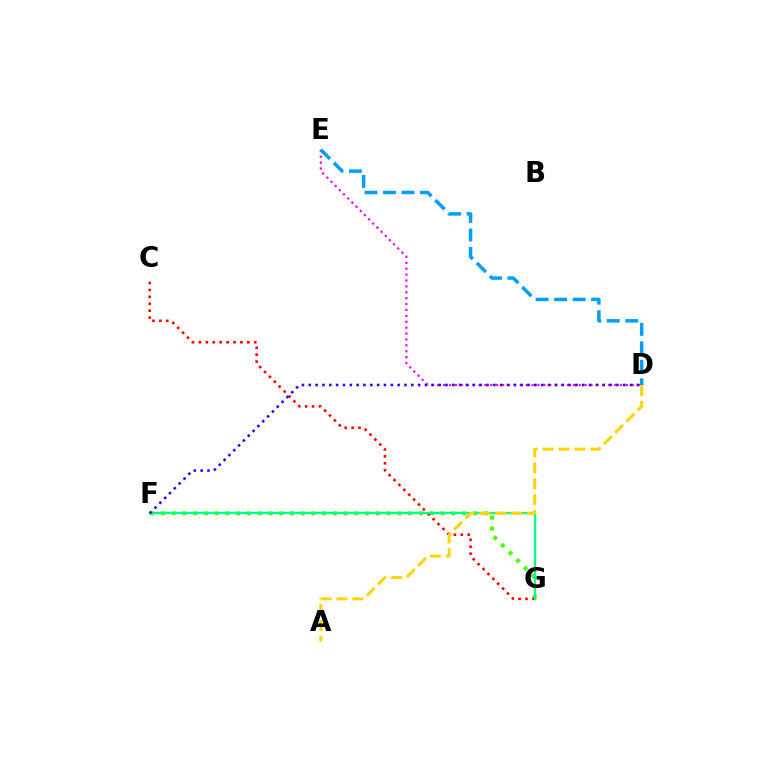{('D', 'E'): [{'color': '#ff00ed', 'line_style': 'dotted', 'thickness': 1.6}, {'color': '#009eff', 'line_style': 'dashed', 'thickness': 2.51}], ('F', 'G'): [{'color': '#4fff00', 'line_style': 'dotted', 'thickness': 2.92}, {'color': '#00ff86', 'line_style': 'solid', 'thickness': 1.66}], ('C', 'G'): [{'color': '#ff0000', 'line_style': 'dotted', 'thickness': 1.88}], ('D', 'F'): [{'color': '#3700ff', 'line_style': 'dotted', 'thickness': 1.86}], ('A', 'D'): [{'color': '#ffd500', 'line_style': 'dashed', 'thickness': 2.16}]}